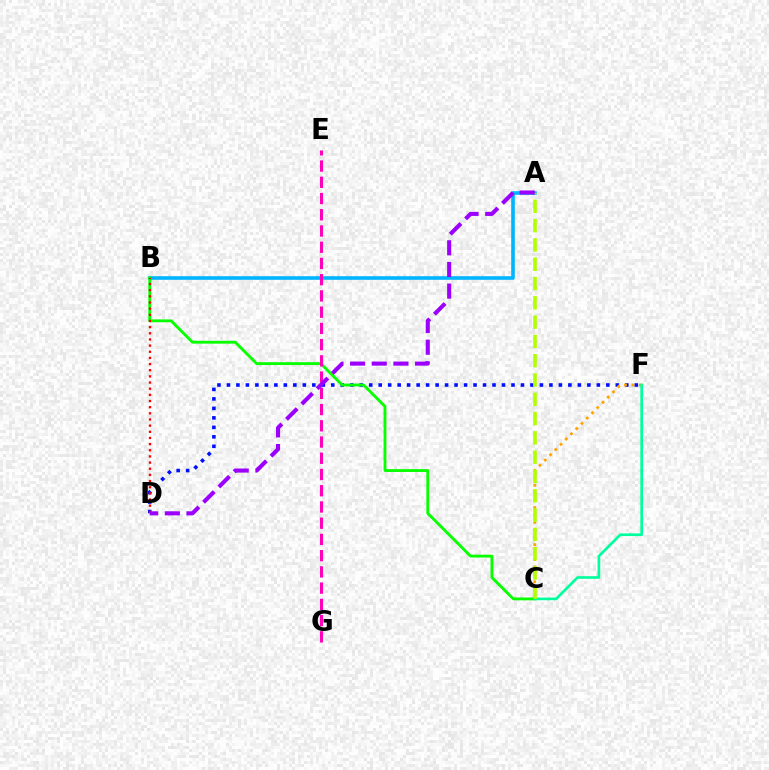{('A', 'B'): [{'color': '#00b5ff', 'line_style': 'solid', 'thickness': 2.59}], ('D', 'F'): [{'color': '#0010ff', 'line_style': 'dotted', 'thickness': 2.58}], ('B', 'C'): [{'color': '#08ff00', 'line_style': 'solid', 'thickness': 2.05}], ('C', 'F'): [{'color': '#ffa500', 'line_style': 'dotted', 'thickness': 2.02}, {'color': '#00ff9d', 'line_style': 'solid', 'thickness': 1.93}], ('A', 'C'): [{'color': '#b3ff00', 'line_style': 'dashed', 'thickness': 2.62}], ('B', 'D'): [{'color': '#ff0000', 'line_style': 'dotted', 'thickness': 1.67}], ('E', 'G'): [{'color': '#ff00bd', 'line_style': 'dashed', 'thickness': 2.21}], ('A', 'D'): [{'color': '#9b00ff', 'line_style': 'dashed', 'thickness': 2.94}]}